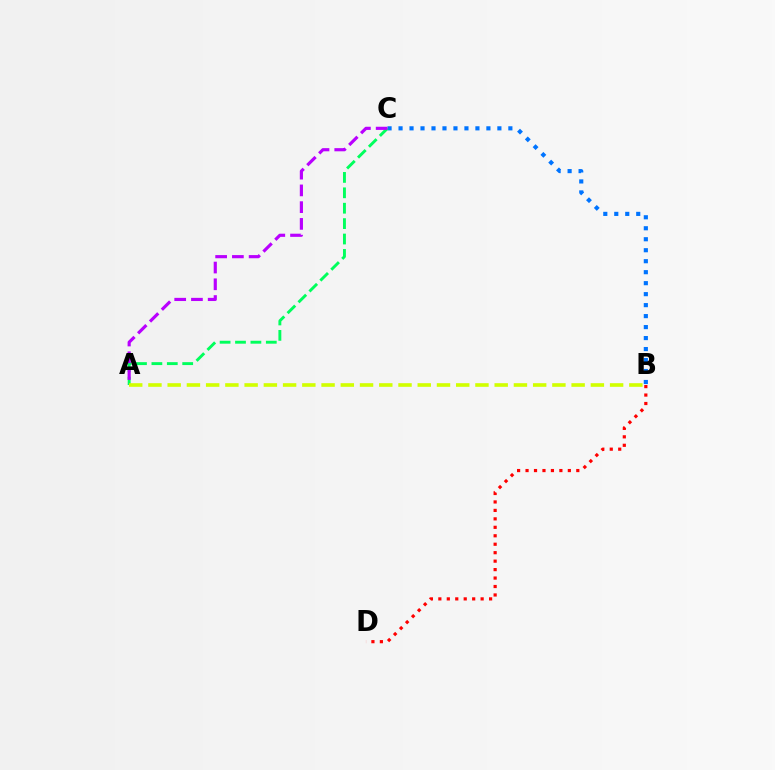{('B', 'C'): [{'color': '#0074ff', 'line_style': 'dotted', 'thickness': 2.98}], ('A', 'C'): [{'color': '#00ff5c', 'line_style': 'dashed', 'thickness': 2.09}, {'color': '#b900ff', 'line_style': 'dashed', 'thickness': 2.27}], ('A', 'B'): [{'color': '#d1ff00', 'line_style': 'dashed', 'thickness': 2.61}], ('B', 'D'): [{'color': '#ff0000', 'line_style': 'dotted', 'thickness': 2.3}]}